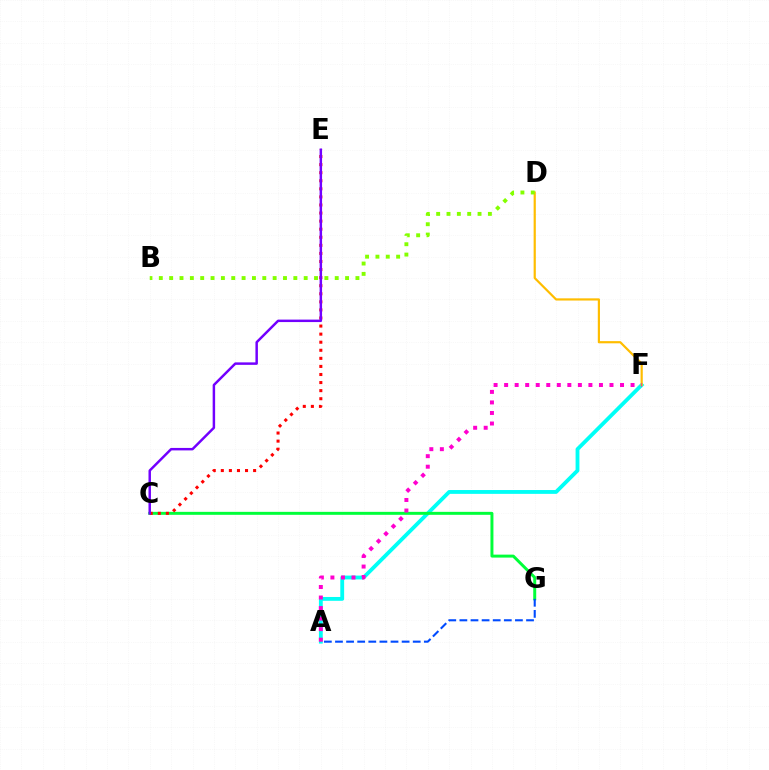{('A', 'F'): [{'color': '#00fff6', 'line_style': 'solid', 'thickness': 2.76}, {'color': '#ff00cf', 'line_style': 'dotted', 'thickness': 2.86}], ('C', 'G'): [{'color': '#00ff39', 'line_style': 'solid', 'thickness': 2.14}], ('D', 'F'): [{'color': '#ffbd00', 'line_style': 'solid', 'thickness': 1.58}], ('A', 'G'): [{'color': '#004bff', 'line_style': 'dashed', 'thickness': 1.51}], ('C', 'E'): [{'color': '#ff0000', 'line_style': 'dotted', 'thickness': 2.19}, {'color': '#7200ff', 'line_style': 'solid', 'thickness': 1.78}], ('B', 'D'): [{'color': '#84ff00', 'line_style': 'dotted', 'thickness': 2.81}]}